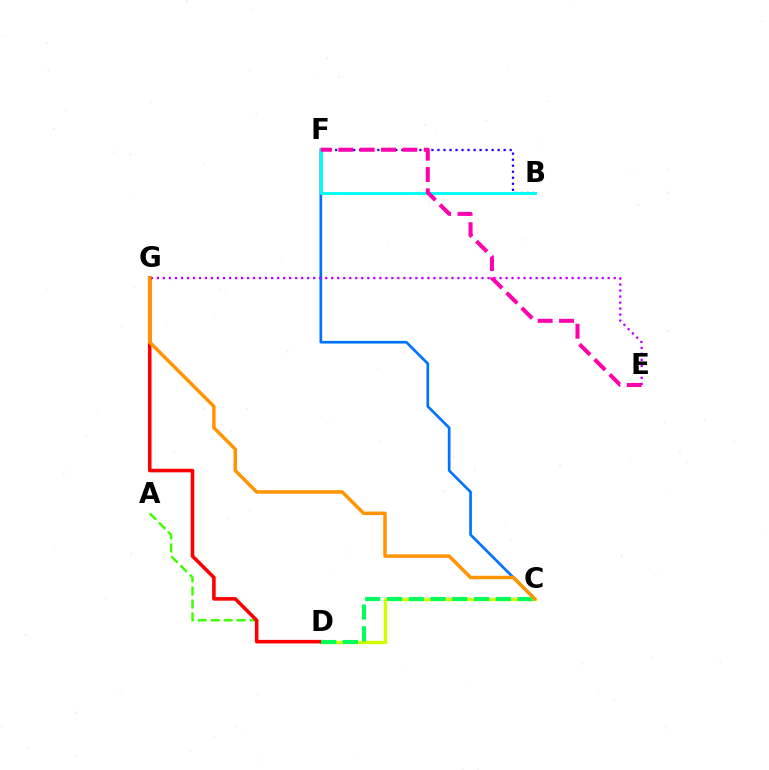{('C', 'F'): [{'color': '#0074ff', 'line_style': 'solid', 'thickness': 1.93}], ('B', 'F'): [{'color': '#2500ff', 'line_style': 'dotted', 'thickness': 1.63}, {'color': '#00fff6', 'line_style': 'solid', 'thickness': 2.1}], ('E', 'G'): [{'color': '#b900ff', 'line_style': 'dotted', 'thickness': 1.63}], ('E', 'F'): [{'color': '#ff00ac', 'line_style': 'dashed', 'thickness': 2.9}], ('A', 'D'): [{'color': '#3dff00', 'line_style': 'dashed', 'thickness': 1.76}], ('C', 'D'): [{'color': '#d1ff00', 'line_style': 'solid', 'thickness': 2.38}, {'color': '#00ff5c', 'line_style': 'dashed', 'thickness': 2.96}], ('D', 'G'): [{'color': '#ff0000', 'line_style': 'solid', 'thickness': 2.58}], ('C', 'G'): [{'color': '#ff9400', 'line_style': 'solid', 'thickness': 2.5}]}